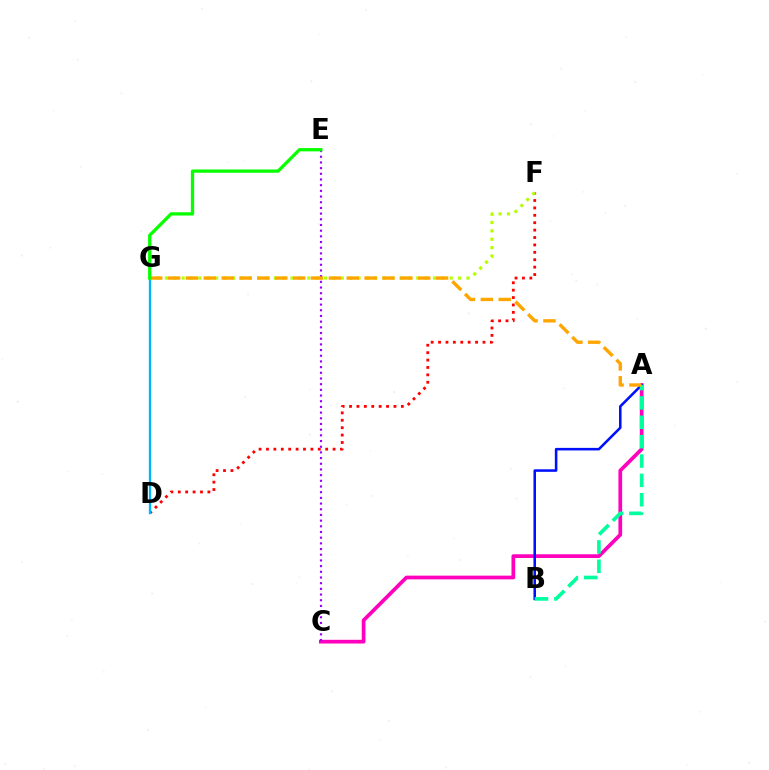{('A', 'C'): [{'color': '#ff00bd', 'line_style': 'solid', 'thickness': 2.67}], ('D', 'F'): [{'color': '#ff0000', 'line_style': 'dotted', 'thickness': 2.01}], ('A', 'B'): [{'color': '#0010ff', 'line_style': 'solid', 'thickness': 1.84}, {'color': '#00ff9d', 'line_style': 'dashed', 'thickness': 2.63}], ('D', 'G'): [{'color': '#00b5ff', 'line_style': 'solid', 'thickness': 1.65}], ('F', 'G'): [{'color': '#b3ff00', 'line_style': 'dotted', 'thickness': 2.28}], ('C', 'E'): [{'color': '#9b00ff', 'line_style': 'dotted', 'thickness': 1.54}], ('A', 'G'): [{'color': '#ffa500', 'line_style': 'dashed', 'thickness': 2.43}], ('E', 'G'): [{'color': '#08ff00', 'line_style': 'solid', 'thickness': 2.37}]}